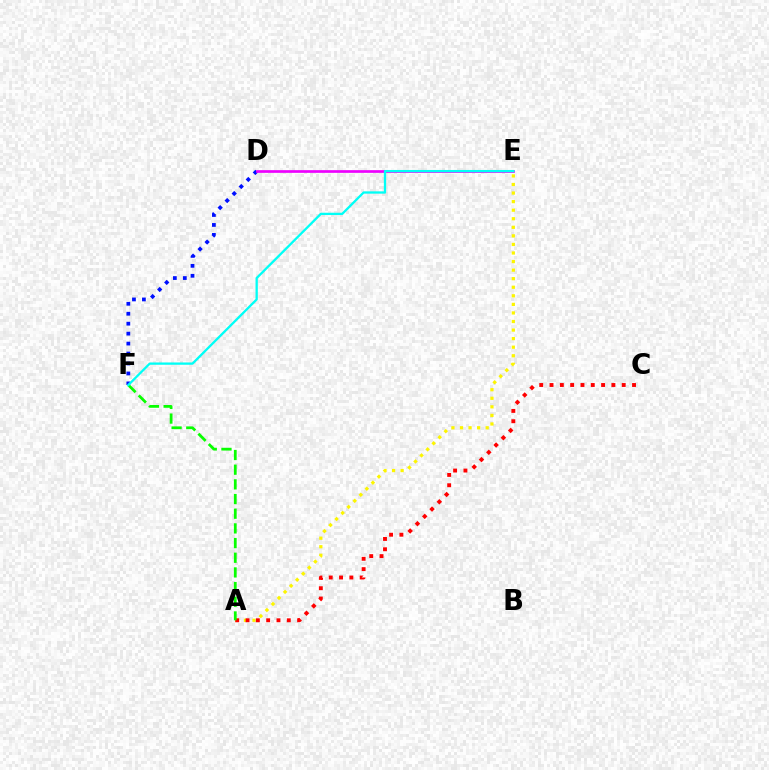{('A', 'E'): [{'color': '#fcf500', 'line_style': 'dotted', 'thickness': 2.33}], ('A', 'C'): [{'color': '#ff0000', 'line_style': 'dotted', 'thickness': 2.8}], ('A', 'F'): [{'color': '#08ff00', 'line_style': 'dashed', 'thickness': 1.99}], ('D', 'F'): [{'color': '#0010ff', 'line_style': 'dotted', 'thickness': 2.7}], ('D', 'E'): [{'color': '#ee00ff', 'line_style': 'solid', 'thickness': 1.94}], ('E', 'F'): [{'color': '#00fff6', 'line_style': 'solid', 'thickness': 1.65}]}